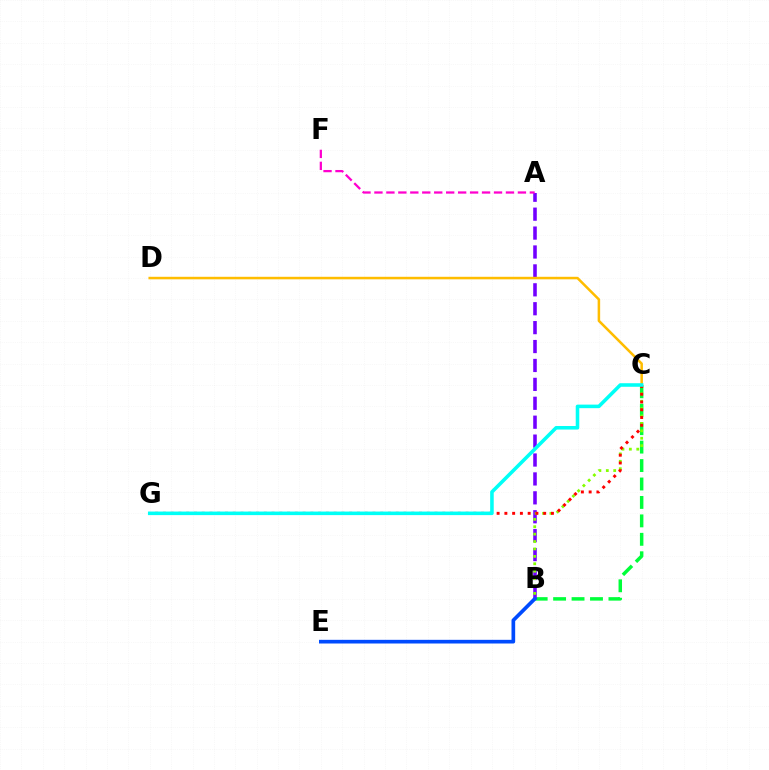{('B', 'C'): [{'color': '#00ff39', 'line_style': 'dashed', 'thickness': 2.51}, {'color': '#84ff00', 'line_style': 'dotted', 'thickness': 2.01}], ('A', 'B'): [{'color': '#7200ff', 'line_style': 'dashed', 'thickness': 2.57}], ('C', 'G'): [{'color': '#ff0000', 'line_style': 'dotted', 'thickness': 2.11}, {'color': '#00fff6', 'line_style': 'solid', 'thickness': 2.56}], ('B', 'E'): [{'color': '#004bff', 'line_style': 'solid', 'thickness': 2.65}], ('A', 'F'): [{'color': '#ff00cf', 'line_style': 'dashed', 'thickness': 1.62}], ('C', 'D'): [{'color': '#ffbd00', 'line_style': 'solid', 'thickness': 1.82}]}